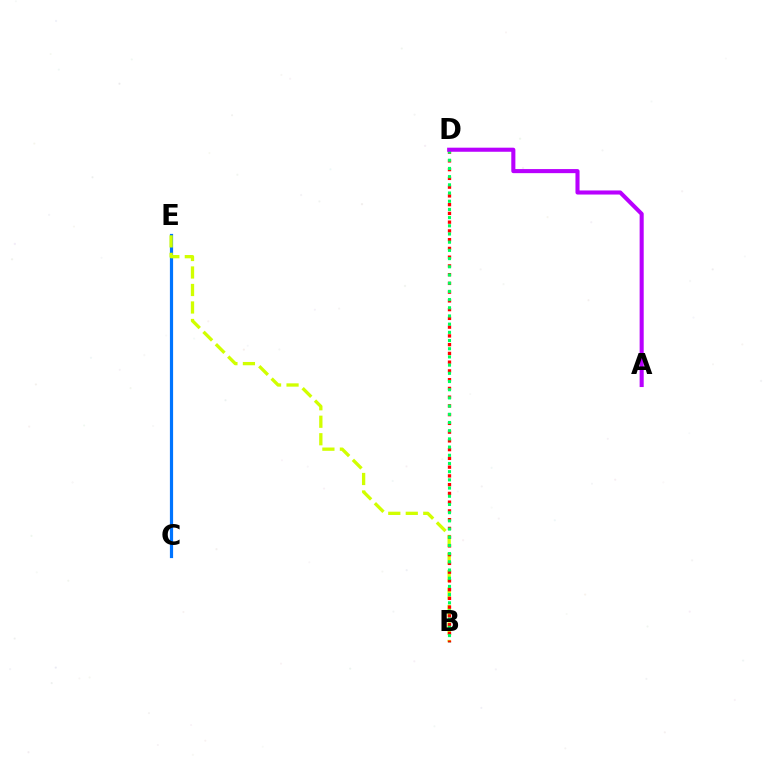{('C', 'E'): [{'color': '#0074ff', 'line_style': 'solid', 'thickness': 2.3}], ('B', 'E'): [{'color': '#d1ff00', 'line_style': 'dashed', 'thickness': 2.38}], ('B', 'D'): [{'color': '#ff0000', 'line_style': 'dotted', 'thickness': 2.38}, {'color': '#00ff5c', 'line_style': 'dotted', 'thickness': 2.23}], ('A', 'D'): [{'color': '#b900ff', 'line_style': 'solid', 'thickness': 2.94}]}